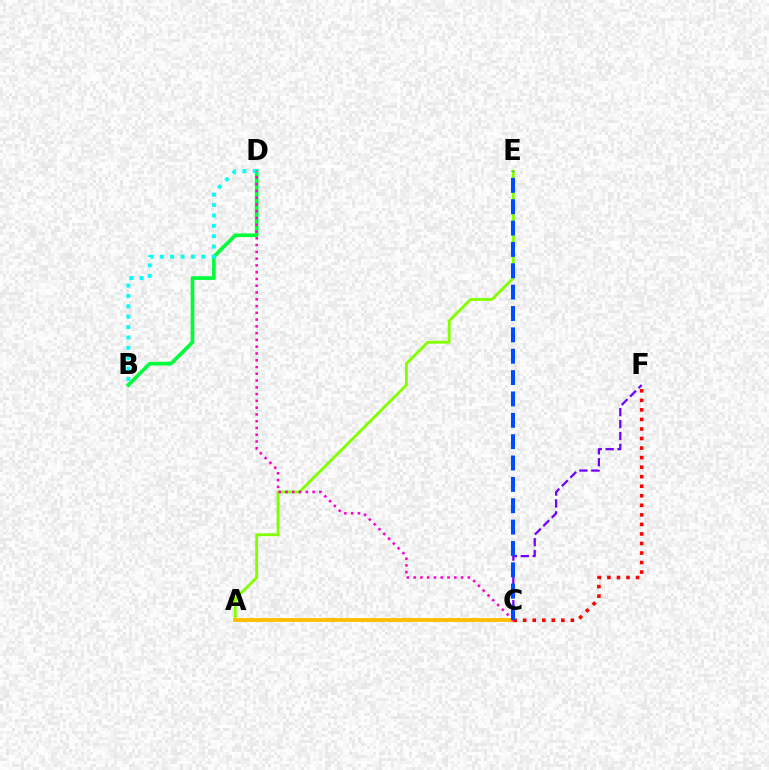{('B', 'D'): [{'color': '#00ff39', 'line_style': 'solid', 'thickness': 2.64}, {'color': '#00fff6', 'line_style': 'dotted', 'thickness': 2.82}], ('A', 'E'): [{'color': '#84ff00', 'line_style': 'solid', 'thickness': 2.08}], ('C', 'F'): [{'color': '#7200ff', 'line_style': 'dashed', 'thickness': 1.62}, {'color': '#ff0000', 'line_style': 'dotted', 'thickness': 2.59}], ('A', 'C'): [{'color': '#ffbd00', 'line_style': 'solid', 'thickness': 2.76}], ('C', 'D'): [{'color': '#ff00cf', 'line_style': 'dotted', 'thickness': 1.84}], ('C', 'E'): [{'color': '#004bff', 'line_style': 'dashed', 'thickness': 2.9}]}